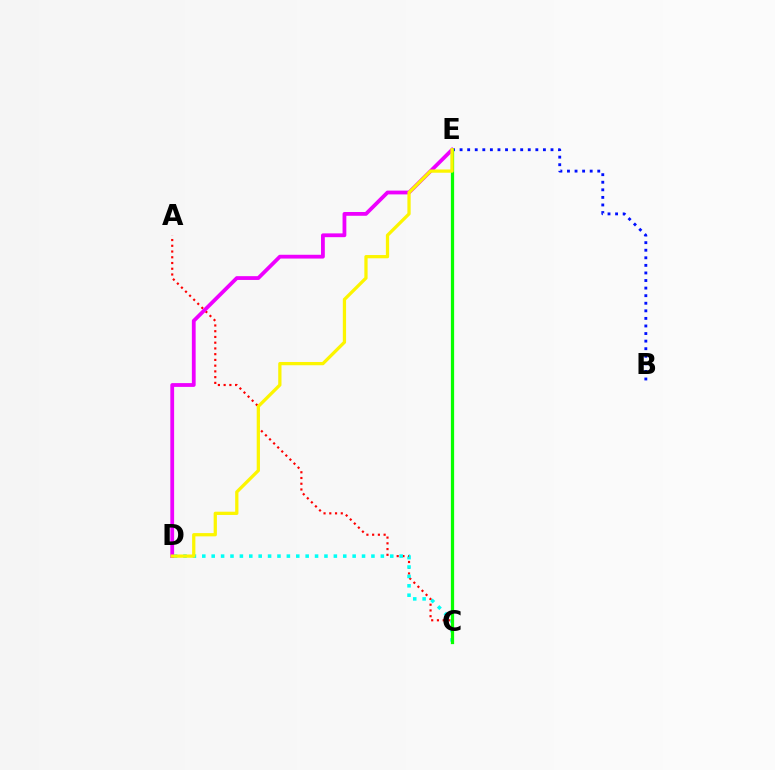{('A', 'C'): [{'color': '#ff0000', 'line_style': 'dotted', 'thickness': 1.56}], ('C', 'D'): [{'color': '#00fff6', 'line_style': 'dotted', 'thickness': 2.55}], ('D', 'E'): [{'color': '#ee00ff', 'line_style': 'solid', 'thickness': 2.73}, {'color': '#fcf500', 'line_style': 'solid', 'thickness': 2.35}], ('B', 'E'): [{'color': '#0010ff', 'line_style': 'dotted', 'thickness': 2.06}], ('C', 'E'): [{'color': '#08ff00', 'line_style': 'solid', 'thickness': 2.34}]}